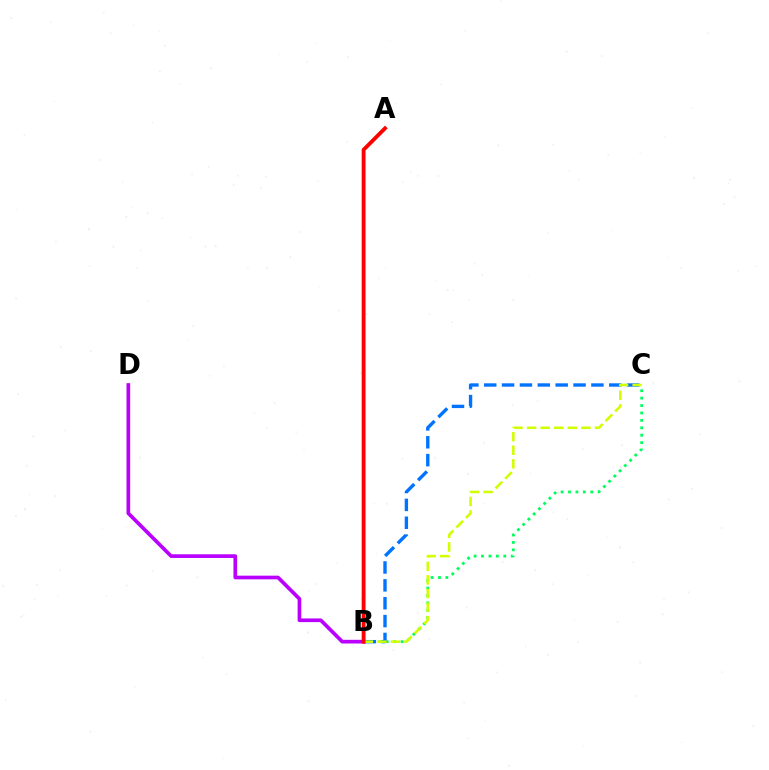{('B', 'C'): [{'color': '#00ff5c', 'line_style': 'dotted', 'thickness': 2.02}, {'color': '#0074ff', 'line_style': 'dashed', 'thickness': 2.43}, {'color': '#d1ff00', 'line_style': 'dashed', 'thickness': 1.85}], ('B', 'D'): [{'color': '#b900ff', 'line_style': 'solid', 'thickness': 2.65}], ('A', 'B'): [{'color': '#ff0000', 'line_style': 'solid', 'thickness': 2.77}]}